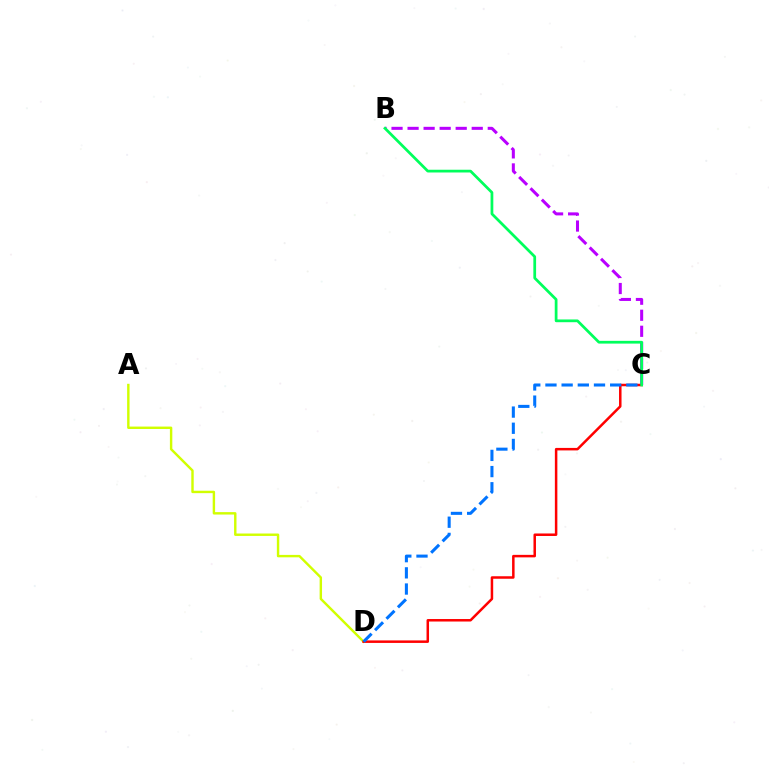{('A', 'D'): [{'color': '#d1ff00', 'line_style': 'solid', 'thickness': 1.74}], ('B', 'C'): [{'color': '#b900ff', 'line_style': 'dashed', 'thickness': 2.18}, {'color': '#00ff5c', 'line_style': 'solid', 'thickness': 1.98}], ('C', 'D'): [{'color': '#ff0000', 'line_style': 'solid', 'thickness': 1.8}, {'color': '#0074ff', 'line_style': 'dashed', 'thickness': 2.2}]}